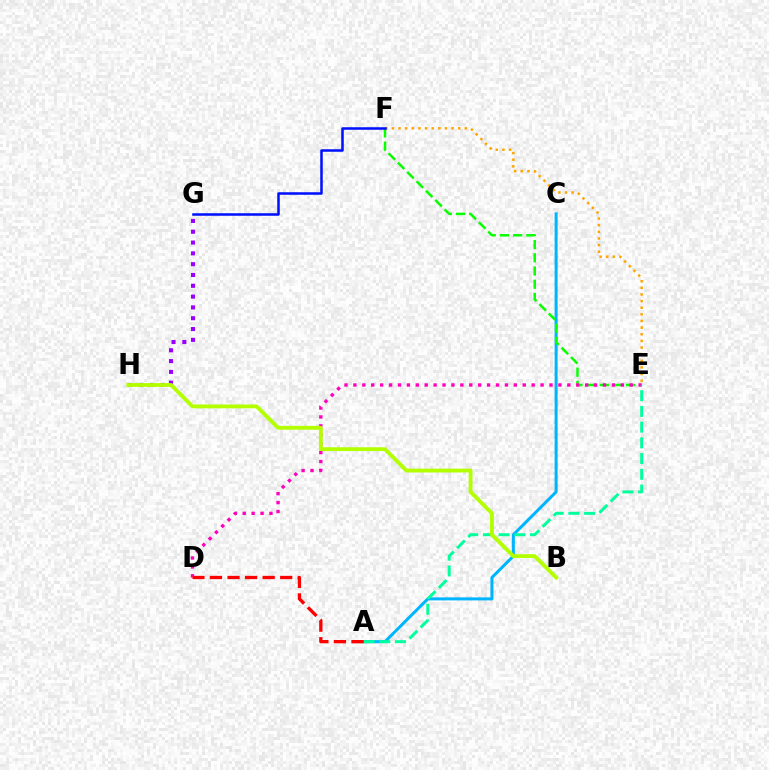{('A', 'C'): [{'color': '#00b5ff', 'line_style': 'solid', 'thickness': 2.18}], ('E', 'F'): [{'color': '#08ff00', 'line_style': 'dashed', 'thickness': 1.79}, {'color': '#ffa500', 'line_style': 'dotted', 'thickness': 1.8}], ('D', 'E'): [{'color': '#ff00bd', 'line_style': 'dotted', 'thickness': 2.42}], ('A', 'E'): [{'color': '#00ff9d', 'line_style': 'dashed', 'thickness': 2.14}], ('G', 'H'): [{'color': '#9b00ff', 'line_style': 'dotted', 'thickness': 2.94}], ('F', 'G'): [{'color': '#0010ff', 'line_style': 'solid', 'thickness': 1.82}], ('A', 'D'): [{'color': '#ff0000', 'line_style': 'dashed', 'thickness': 2.39}], ('B', 'H'): [{'color': '#b3ff00', 'line_style': 'solid', 'thickness': 2.77}]}